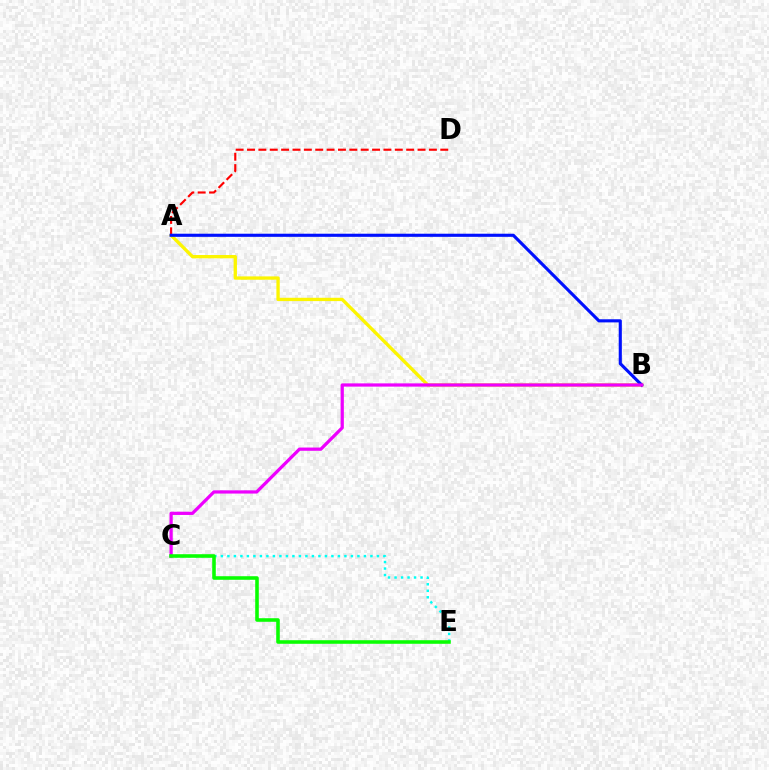{('A', 'B'): [{'color': '#fcf500', 'line_style': 'solid', 'thickness': 2.39}, {'color': '#0010ff', 'line_style': 'solid', 'thickness': 2.25}], ('C', 'E'): [{'color': '#00fff6', 'line_style': 'dotted', 'thickness': 1.77}, {'color': '#08ff00', 'line_style': 'solid', 'thickness': 2.57}], ('A', 'D'): [{'color': '#ff0000', 'line_style': 'dashed', 'thickness': 1.54}], ('B', 'C'): [{'color': '#ee00ff', 'line_style': 'solid', 'thickness': 2.33}]}